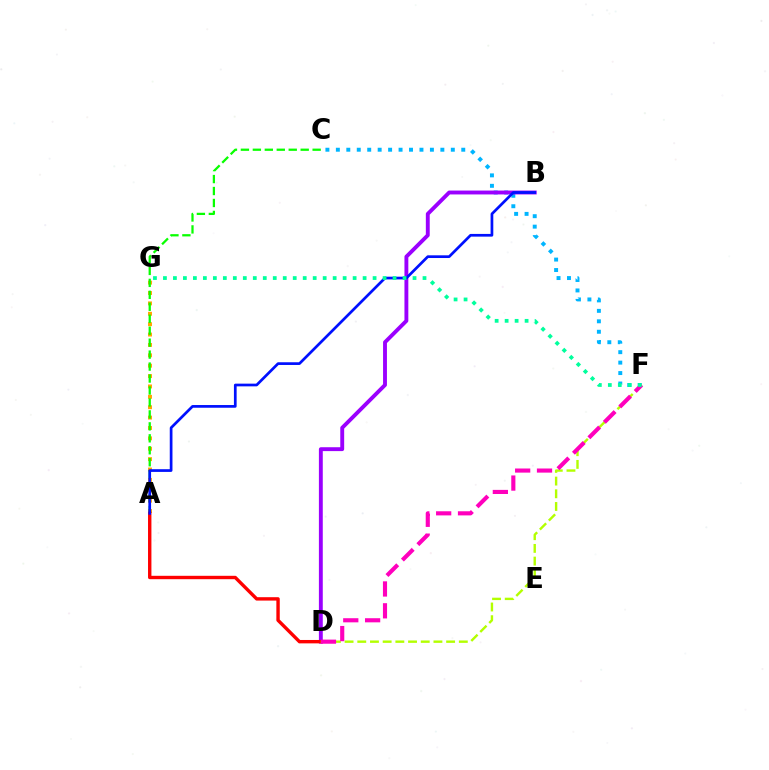{('A', 'G'): [{'color': '#ffa500', 'line_style': 'dotted', 'thickness': 2.82}], ('C', 'F'): [{'color': '#00b5ff', 'line_style': 'dotted', 'thickness': 2.84}], ('A', 'C'): [{'color': '#08ff00', 'line_style': 'dashed', 'thickness': 1.62}], ('B', 'D'): [{'color': '#9b00ff', 'line_style': 'solid', 'thickness': 2.79}], ('A', 'D'): [{'color': '#ff0000', 'line_style': 'solid', 'thickness': 2.44}], ('D', 'F'): [{'color': '#b3ff00', 'line_style': 'dashed', 'thickness': 1.72}, {'color': '#ff00bd', 'line_style': 'dashed', 'thickness': 2.97}], ('A', 'B'): [{'color': '#0010ff', 'line_style': 'solid', 'thickness': 1.95}], ('F', 'G'): [{'color': '#00ff9d', 'line_style': 'dotted', 'thickness': 2.71}]}